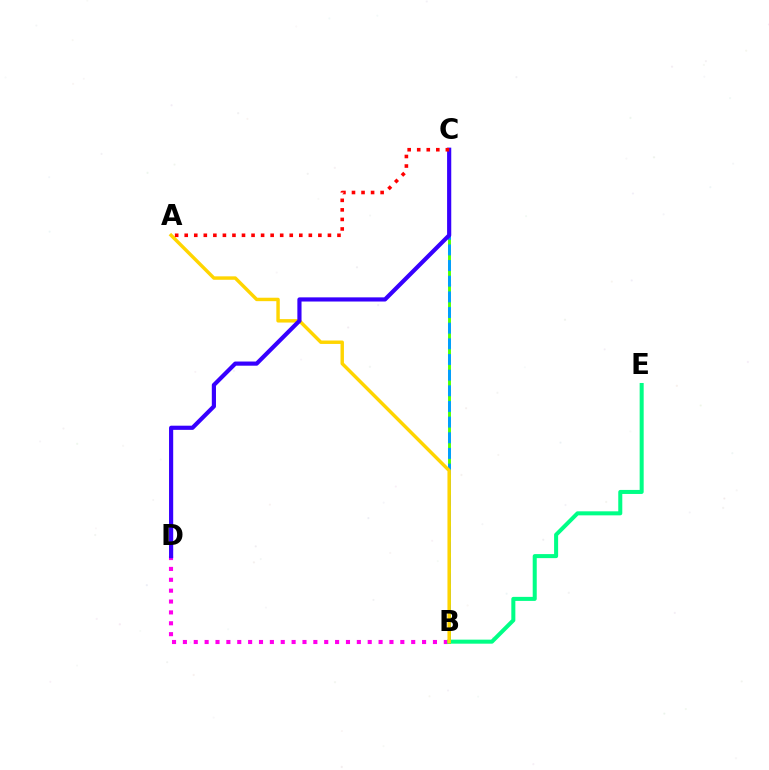{('B', 'C'): [{'color': '#4fff00', 'line_style': 'solid', 'thickness': 2.08}, {'color': '#009eff', 'line_style': 'dashed', 'thickness': 2.13}], ('B', 'D'): [{'color': '#ff00ed', 'line_style': 'dotted', 'thickness': 2.95}], ('B', 'E'): [{'color': '#00ff86', 'line_style': 'solid', 'thickness': 2.9}], ('A', 'B'): [{'color': '#ffd500', 'line_style': 'solid', 'thickness': 2.47}], ('C', 'D'): [{'color': '#3700ff', 'line_style': 'solid', 'thickness': 3.0}], ('A', 'C'): [{'color': '#ff0000', 'line_style': 'dotted', 'thickness': 2.59}]}